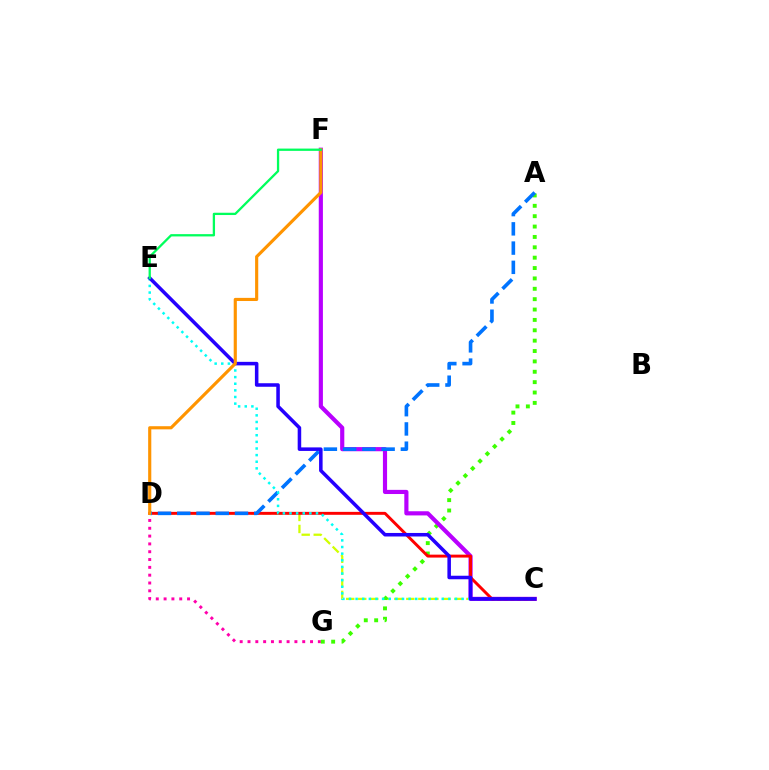{('D', 'G'): [{'color': '#ff00ac', 'line_style': 'dotted', 'thickness': 2.12}], ('C', 'D'): [{'color': '#d1ff00', 'line_style': 'dashed', 'thickness': 1.63}, {'color': '#ff0000', 'line_style': 'solid', 'thickness': 2.11}], ('A', 'G'): [{'color': '#3dff00', 'line_style': 'dotted', 'thickness': 2.82}], ('C', 'F'): [{'color': '#b900ff', 'line_style': 'solid', 'thickness': 2.99}], ('A', 'D'): [{'color': '#0074ff', 'line_style': 'dashed', 'thickness': 2.61}], ('C', 'E'): [{'color': '#00fff6', 'line_style': 'dotted', 'thickness': 1.8}, {'color': '#2500ff', 'line_style': 'solid', 'thickness': 2.54}], ('D', 'F'): [{'color': '#ff9400', 'line_style': 'solid', 'thickness': 2.26}], ('E', 'F'): [{'color': '#00ff5c', 'line_style': 'solid', 'thickness': 1.65}]}